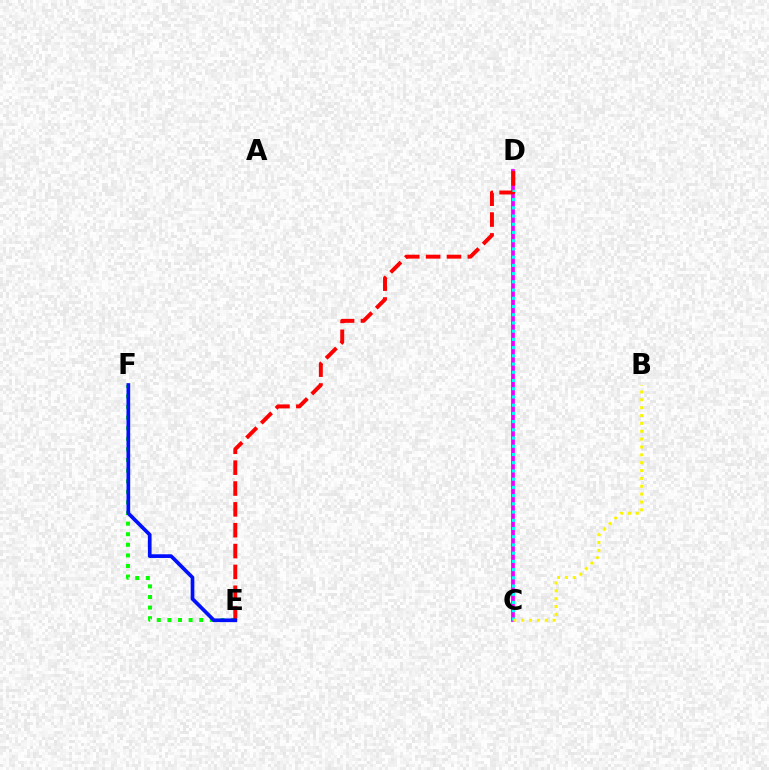{('C', 'D'): [{'color': '#ee00ff', 'line_style': 'solid', 'thickness': 2.7}, {'color': '#00fff6', 'line_style': 'dotted', 'thickness': 2.23}], ('E', 'F'): [{'color': '#08ff00', 'line_style': 'dotted', 'thickness': 2.88}, {'color': '#0010ff', 'line_style': 'solid', 'thickness': 2.66}], ('D', 'E'): [{'color': '#ff0000', 'line_style': 'dashed', 'thickness': 2.83}], ('B', 'C'): [{'color': '#fcf500', 'line_style': 'dotted', 'thickness': 2.14}]}